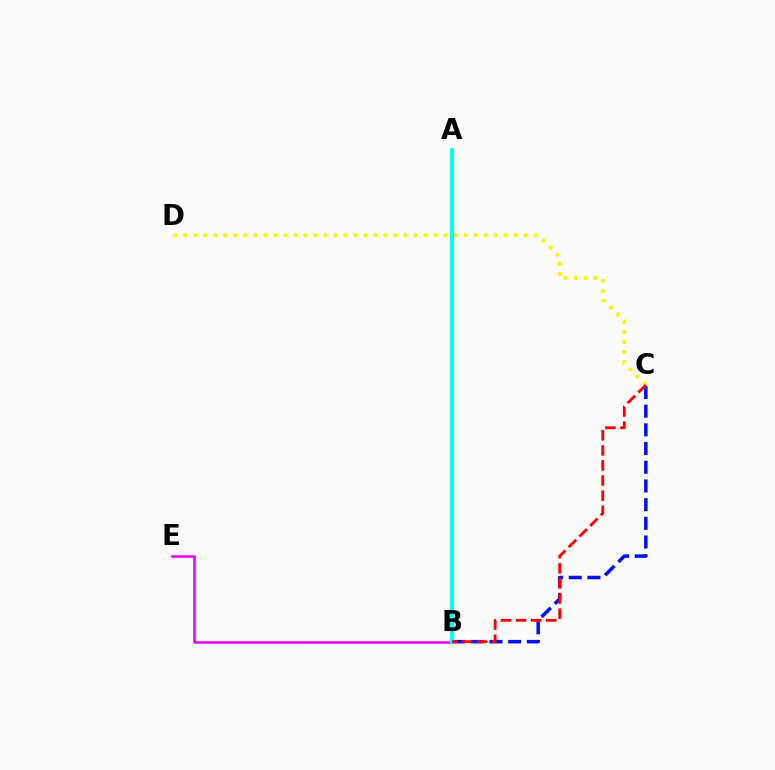{('B', 'E'): [{'color': '#ee00ff', 'line_style': 'solid', 'thickness': 1.84}], ('A', 'B'): [{'color': '#08ff00', 'line_style': 'solid', 'thickness': 1.66}, {'color': '#00fff6', 'line_style': 'solid', 'thickness': 2.84}], ('C', 'D'): [{'color': '#fcf500', 'line_style': 'dotted', 'thickness': 2.72}], ('B', 'C'): [{'color': '#0010ff', 'line_style': 'dashed', 'thickness': 2.54}, {'color': '#ff0000', 'line_style': 'dashed', 'thickness': 2.05}]}